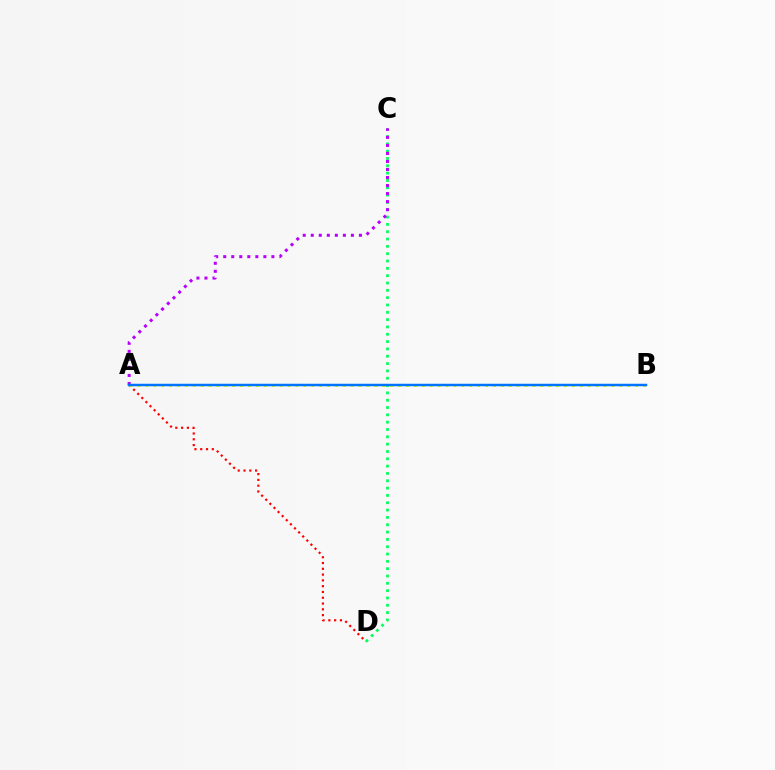{('A', 'D'): [{'color': '#ff0000', 'line_style': 'dotted', 'thickness': 1.57}], ('A', 'B'): [{'color': '#d1ff00', 'line_style': 'dotted', 'thickness': 2.15}, {'color': '#0074ff', 'line_style': 'solid', 'thickness': 1.79}], ('C', 'D'): [{'color': '#00ff5c', 'line_style': 'dotted', 'thickness': 1.99}], ('A', 'C'): [{'color': '#b900ff', 'line_style': 'dotted', 'thickness': 2.18}]}